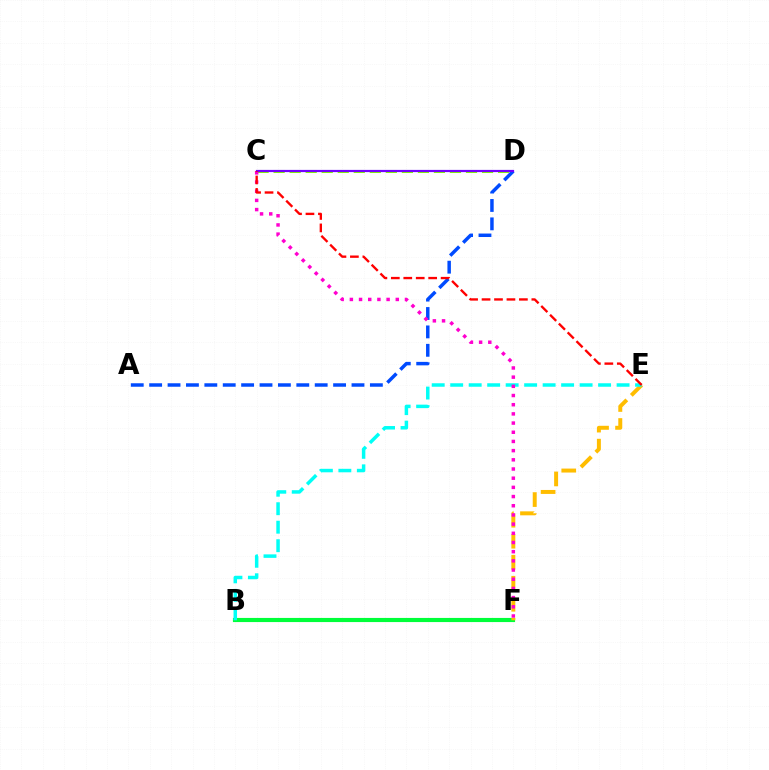{('A', 'D'): [{'color': '#004bff', 'line_style': 'dashed', 'thickness': 2.5}], ('B', 'F'): [{'color': '#00ff39', 'line_style': 'solid', 'thickness': 2.98}], ('C', 'D'): [{'color': '#84ff00', 'line_style': 'dashed', 'thickness': 2.18}, {'color': '#7200ff', 'line_style': 'solid', 'thickness': 1.59}], ('E', 'F'): [{'color': '#ffbd00', 'line_style': 'dashed', 'thickness': 2.85}], ('B', 'E'): [{'color': '#00fff6', 'line_style': 'dashed', 'thickness': 2.51}], ('C', 'F'): [{'color': '#ff00cf', 'line_style': 'dotted', 'thickness': 2.5}], ('C', 'E'): [{'color': '#ff0000', 'line_style': 'dashed', 'thickness': 1.69}]}